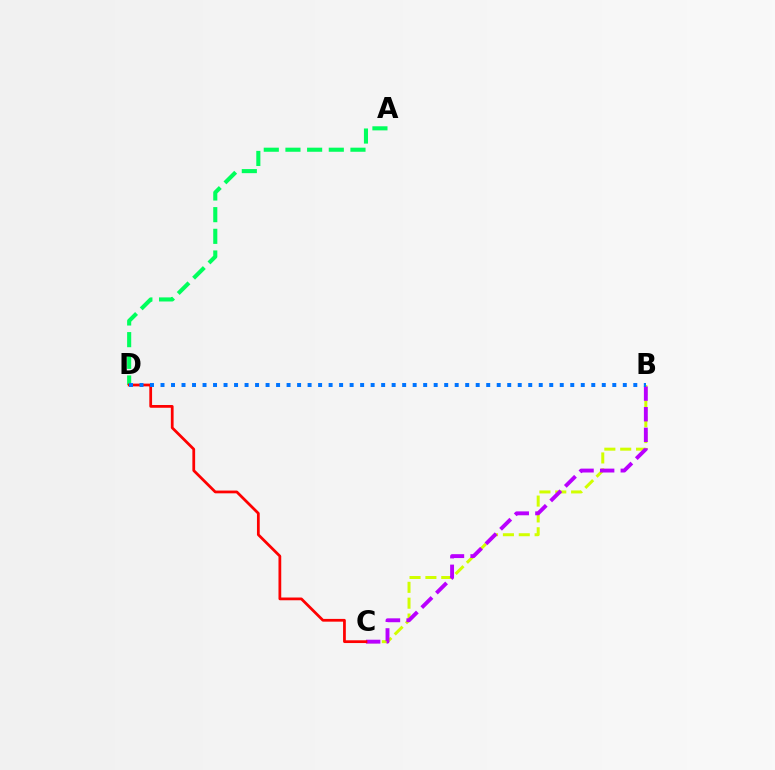{('B', 'C'): [{'color': '#d1ff00', 'line_style': 'dashed', 'thickness': 2.15}, {'color': '#b900ff', 'line_style': 'dashed', 'thickness': 2.8}], ('A', 'D'): [{'color': '#00ff5c', 'line_style': 'dashed', 'thickness': 2.94}], ('C', 'D'): [{'color': '#ff0000', 'line_style': 'solid', 'thickness': 1.98}], ('B', 'D'): [{'color': '#0074ff', 'line_style': 'dotted', 'thickness': 2.85}]}